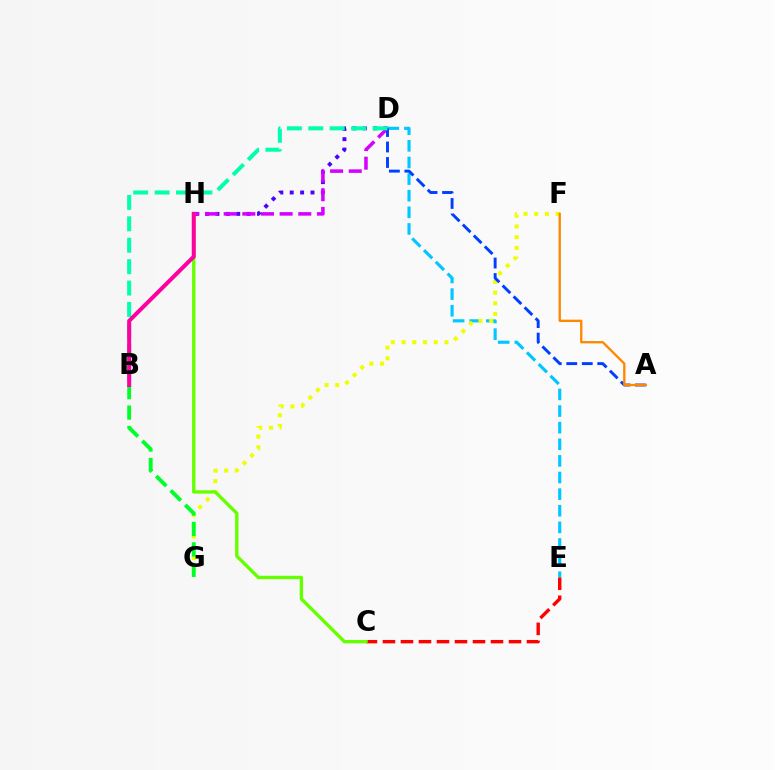{('D', 'E'): [{'color': '#00c7ff', 'line_style': 'dashed', 'thickness': 2.26}], ('D', 'H'): [{'color': '#4f00ff', 'line_style': 'dotted', 'thickness': 2.82}, {'color': '#d600ff', 'line_style': 'dashed', 'thickness': 2.53}], ('C', 'E'): [{'color': '#ff0000', 'line_style': 'dashed', 'thickness': 2.45}], ('F', 'G'): [{'color': '#eeff00', 'line_style': 'dotted', 'thickness': 2.91}], ('B', 'G'): [{'color': '#00ff27', 'line_style': 'dashed', 'thickness': 2.78}], ('C', 'H'): [{'color': '#66ff00', 'line_style': 'solid', 'thickness': 2.42}], ('A', 'D'): [{'color': '#003fff', 'line_style': 'dashed', 'thickness': 2.11}], ('B', 'D'): [{'color': '#00ffaf', 'line_style': 'dashed', 'thickness': 2.91}], ('A', 'F'): [{'color': '#ff8800', 'line_style': 'solid', 'thickness': 1.69}], ('B', 'H'): [{'color': '#ff00a0', 'line_style': 'solid', 'thickness': 2.89}]}